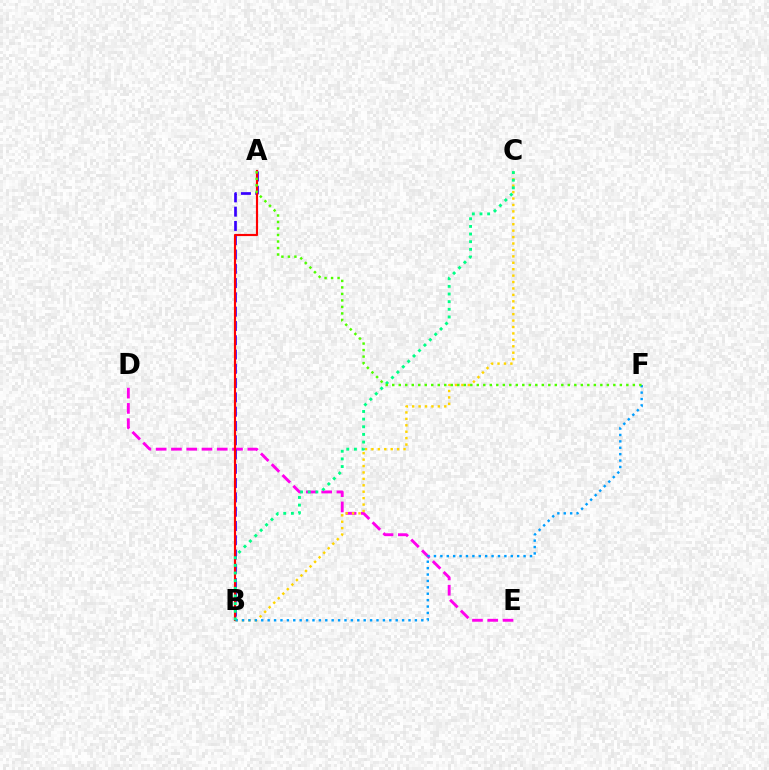{('D', 'E'): [{'color': '#ff00ed', 'line_style': 'dashed', 'thickness': 2.07}], ('B', 'C'): [{'color': '#ffd500', 'line_style': 'dotted', 'thickness': 1.75}, {'color': '#00ff86', 'line_style': 'dotted', 'thickness': 2.08}], ('A', 'B'): [{'color': '#3700ff', 'line_style': 'dashed', 'thickness': 1.94}, {'color': '#ff0000', 'line_style': 'solid', 'thickness': 1.55}], ('B', 'F'): [{'color': '#009eff', 'line_style': 'dotted', 'thickness': 1.74}], ('A', 'F'): [{'color': '#4fff00', 'line_style': 'dotted', 'thickness': 1.77}]}